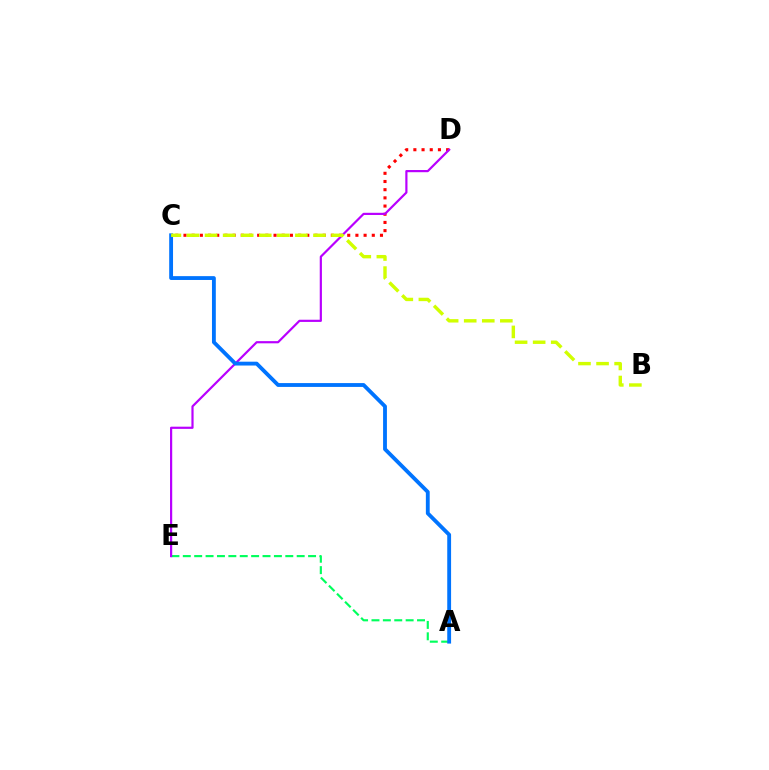{('A', 'E'): [{'color': '#00ff5c', 'line_style': 'dashed', 'thickness': 1.55}], ('C', 'D'): [{'color': '#ff0000', 'line_style': 'dotted', 'thickness': 2.22}], ('D', 'E'): [{'color': '#b900ff', 'line_style': 'solid', 'thickness': 1.58}], ('A', 'C'): [{'color': '#0074ff', 'line_style': 'solid', 'thickness': 2.76}], ('B', 'C'): [{'color': '#d1ff00', 'line_style': 'dashed', 'thickness': 2.45}]}